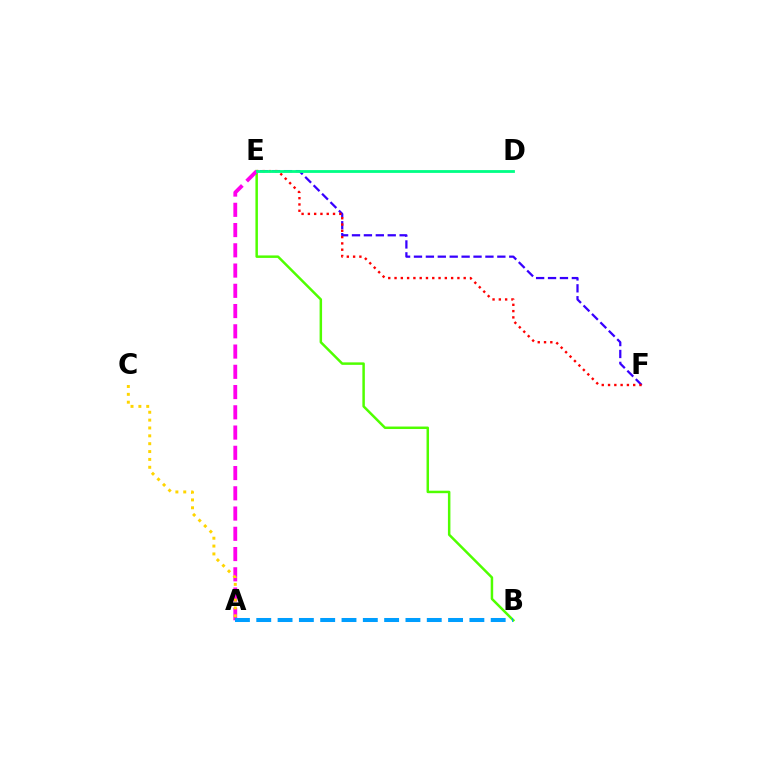{('E', 'F'): [{'color': '#3700ff', 'line_style': 'dashed', 'thickness': 1.62}, {'color': '#ff0000', 'line_style': 'dotted', 'thickness': 1.71}], ('B', 'E'): [{'color': '#4fff00', 'line_style': 'solid', 'thickness': 1.79}], ('A', 'E'): [{'color': '#ff00ed', 'line_style': 'dashed', 'thickness': 2.75}], ('A', 'B'): [{'color': '#009eff', 'line_style': 'dashed', 'thickness': 2.9}], ('D', 'E'): [{'color': '#00ff86', 'line_style': 'solid', 'thickness': 2.02}], ('A', 'C'): [{'color': '#ffd500', 'line_style': 'dotted', 'thickness': 2.14}]}